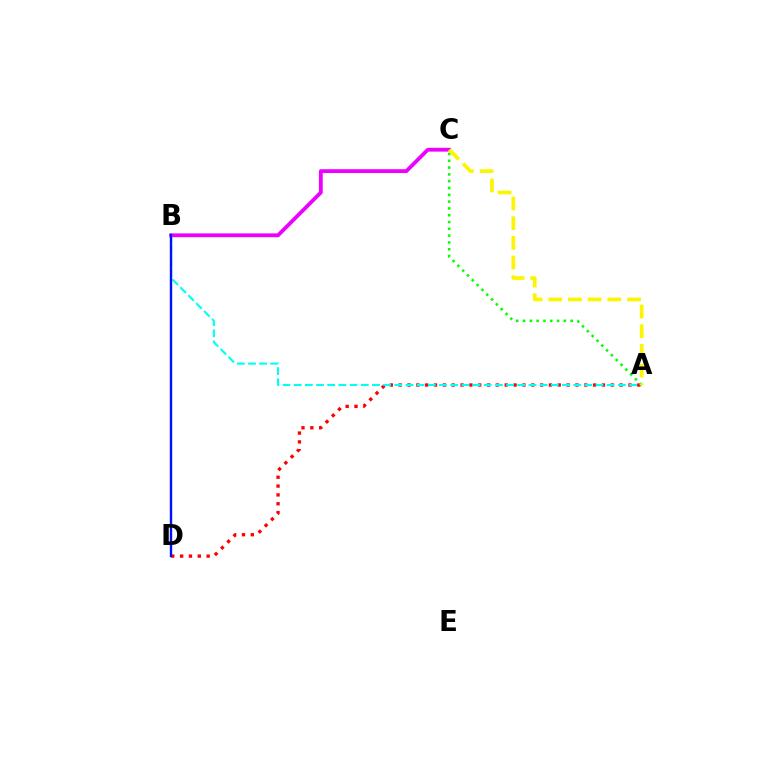{('A', 'D'): [{'color': '#ff0000', 'line_style': 'dotted', 'thickness': 2.4}], ('B', 'C'): [{'color': '#ee00ff', 'line_style': 'solid', 'thickness': 2.74}], ('A', 'B'): [{'color': '#00fff6', 'line_style': 'dashed', 'thickness': 1.52}], ('A', 'C'): [{'color': '#08ff00', 'line_style': 'dotted', 'thickness': 1.85}, {'color': '#fcf500', 'line_style': 'dashed', 'thickness': 2.68}], ('B', 'D'): [{'color': '#0010ff', 'line_style': 'solid', 'thickness': 1.73}]}